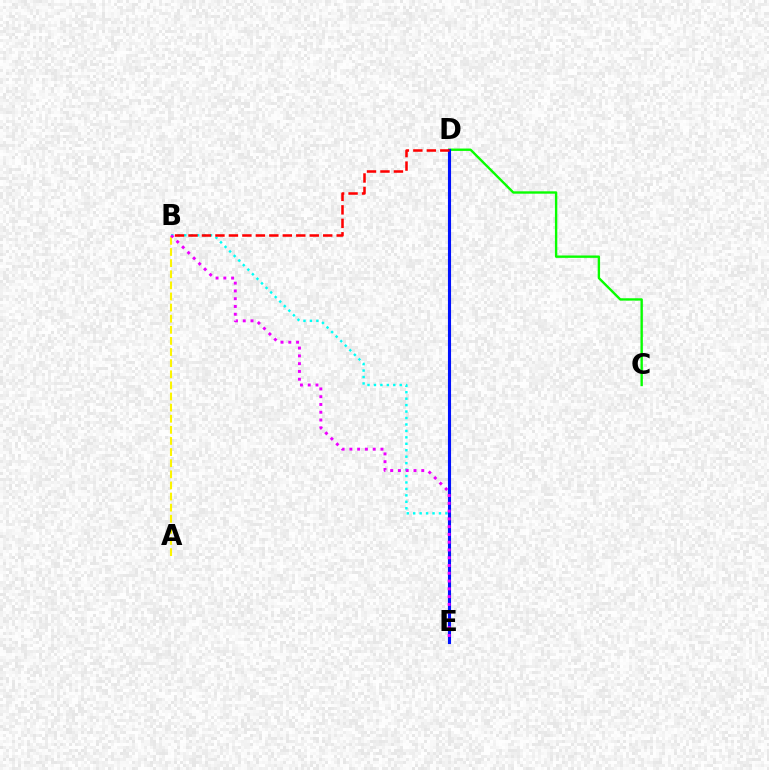{('B', 'E'): [{'color': '#00fff6', 'line_style': 'dotted', 'thickness': 1.75}, {'color': '#ee00ff', 'line_style': 'dotted', 'thickness': 2.11}], ('A', 'B'): [{'color': '#fcf500', 'line_style': 'dashed', 'thickness': 1.51}], ('C', 'D'): [{'color': '#08ff00', 'line_style': 'solid', 'thickness': 1.71}], ('D', 'E'): [{'color': '#0010ff', 'line_style': 'solid', 'thickness': 2.23}], ('B', 'D'): [{'color': '#ff0000', 'line_style': 'dashed', 'thickness': 1.83}]}